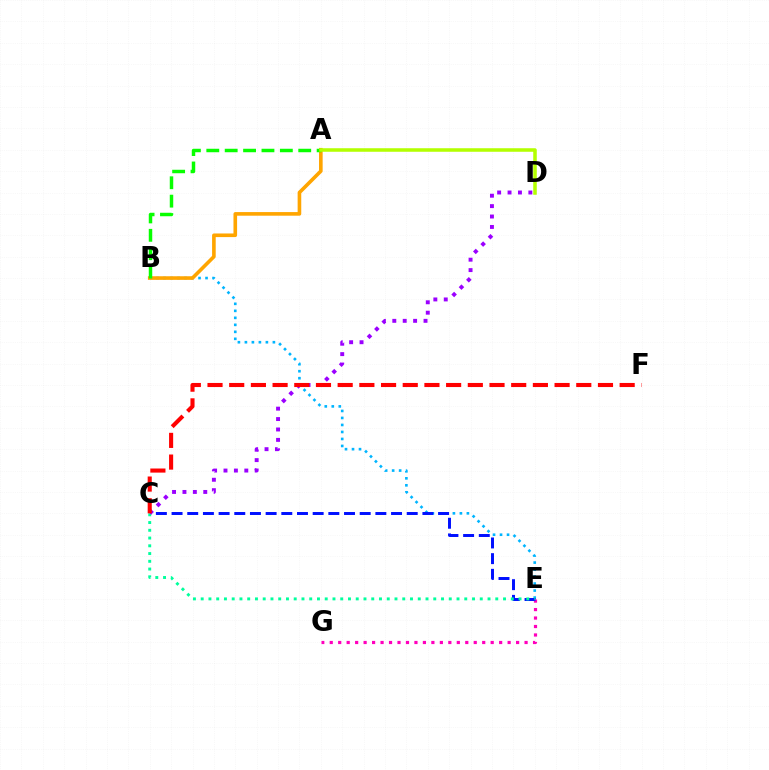{('E', 'G'): [{'color': '#ff00bd', 'line_style': 'dotted', 'thickness': 2.3}], ('B', 'E'): [{'color': '#00b5ff', 'line_style': 'dotted', 'thickness': 1.9}], ('A', 'B'): [{'color': '#ffa500', 'line_style': 'solid', 'thickness': 2.61}, {'color': '#08ff00', 'line_style': 'dashed', 'thickness': 2.5}], ('A', 'D'): [{'color': '#b3ff00', 'line_style': 'solid', 'thickness': 2.55}], ('C', 'E'): [{'color': '#0010ff', 'line_style': 'dashed', 'thickness': 2.13}, {'color': '#00ff9d', 'line_style': 'dotted', 'thickness': 2.11}], ('C', 'D'): [{'color': '#9b00ff', 'line_style': 'dotted', 'thickness': 2.83}], ('C', 'F'): [{'color': '#ff0000', 'line_style': 'dashed', 'thickness': 2.95}]}